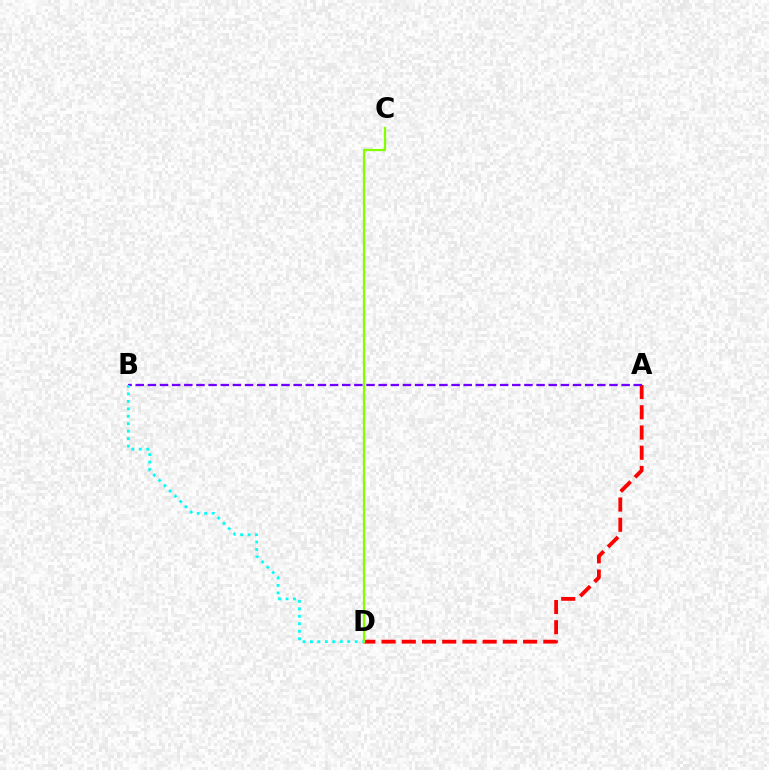{('A', 'D'): [{'color': '#ff0000', 'line_style': 'dashed', 'thickness': 2.75}], ('A', 'B'): [{'color': '#7200ff', 'line_style': 'dashed', 'thickness': 1.65}], ('B', 'D'): [{'color': '#00fff6', 'line_style': 'dotted', 'thickness': 2.03}], ('C', 'D'): [{'color': '#84ff00', 'line_style': 'solid', 'thickness': 1.62}]}